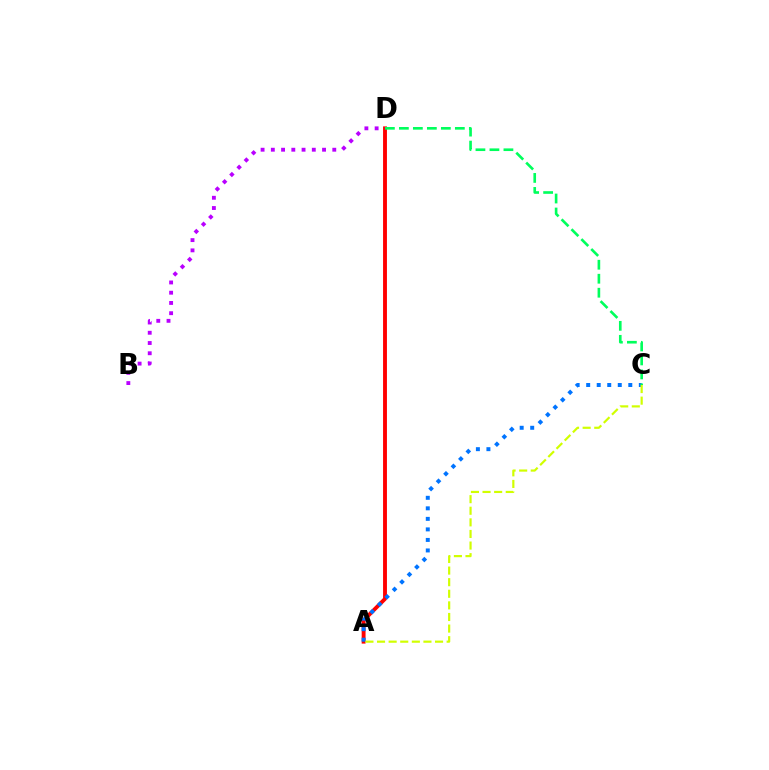{('A', 'D'): [{'color': '#ff0000', 'line_style': 'solid', 'thickness': 2.79}], ('B', 'D'): [{'color': '#b900ff', 'line_style': 'dotted', 'thickness': 2.78}], ('A', 'C'): [{'color': '#0074ff', 'line_style': 'dotted', 'thickness': 2.86}, {'color': '#d1ff00', 'line_style': 'dashed', 'thickness': 1.58}], ('C', 'D'): [{'color': '#00ff5c', 'line_style': 'dashed', 'thickness': 1.9}]}